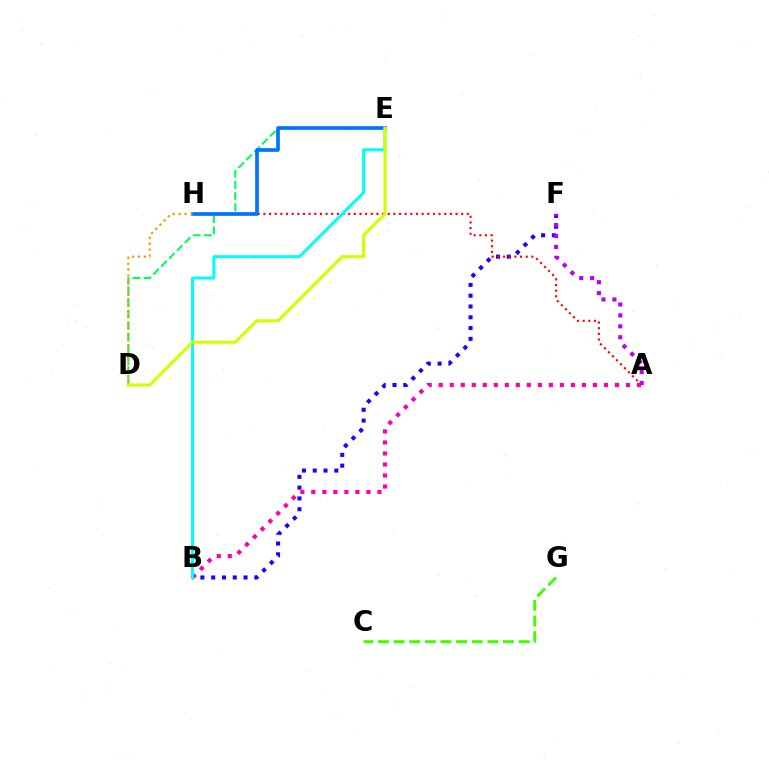{('B', 'F'): [{'color': '#2500ff', 'line_style': 'dotted', 'thickness': 2.93}], ('A', 'H'): [{'color': '#ff0000', 'line_style': 'dotted', 'thickness': 1.53}], ('A', 'B'): [{'color': '#ff00ac', 'line_style': 'dotted', 'thickness': 2.99}], ('A', 'F'): [{'color': '#b900ff', 'line_style': 'dotted', 'thickness': 2.97}], ('D', 'E'): [{'color': '#00ff5c', 'line_style': 'dashed', 'thickness': 1.51}, {'color': '#d1ff00', 'line_style': 'solid', 'thickness': 2.24}], ('C', 'G'): [{'color': '#3dff00', 'line_style': 'dashed', 'thickness': 2.12}], ('E', 'H'): [{'color': '#0074ff', 'line_style': 'solid', 'thickness': 2.66}], ('B', 'E'): [{'color': '#00fff6', 'line_style': 'solid', 'thickness': 2.17}], ('D', 'H'): [{'color': '#ff9400', 'line_style': 'dotted', 'thickness': 1.6}]}